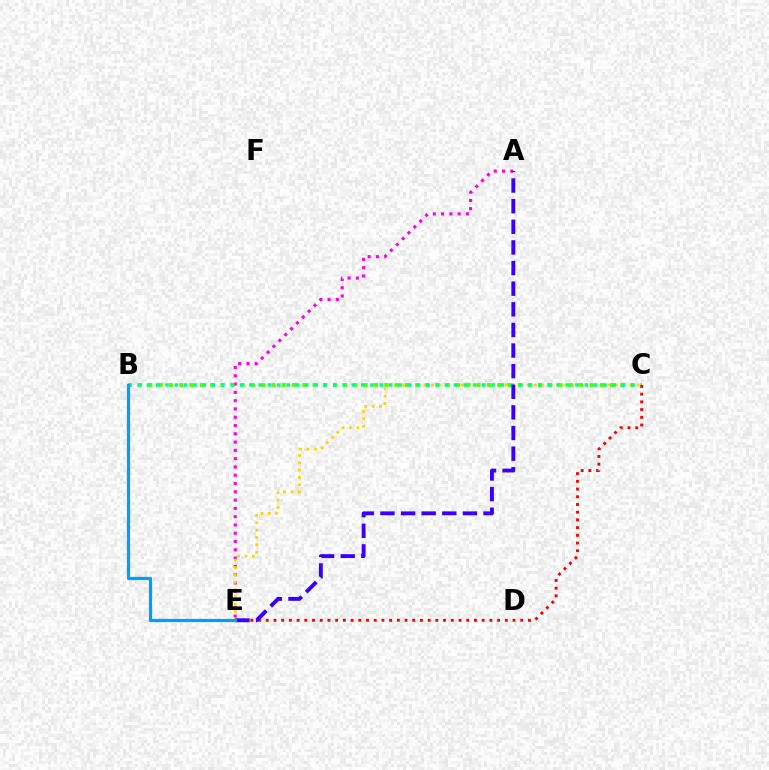{('A', 'E'): [{'color': '#ff00ed', 'line_style': 'dotted', 'thickness': 2.25}, {'color': '#3700ff', 'line_style': 'dashed', 'thickness': 2.8}], ('C', 'E'): [{'color': '#ffd500', 'line_style': 'dotted', 'thickness': 2.0}, {'color': '#ff0000', 'line_style': 'dotted', 'thickness': 2.1}], ('B', 'C'): [{'color': '#4fff00', 'line_style': 'dotted', 'thickness': 2.79}, {'color': '#00ff86', 'line_style': 'dotted', 'thickness': 2.53}], ('B', 'E'): [{'color': '#009eff', 'line_style': 'solid', 'thickness': 2.32}]}